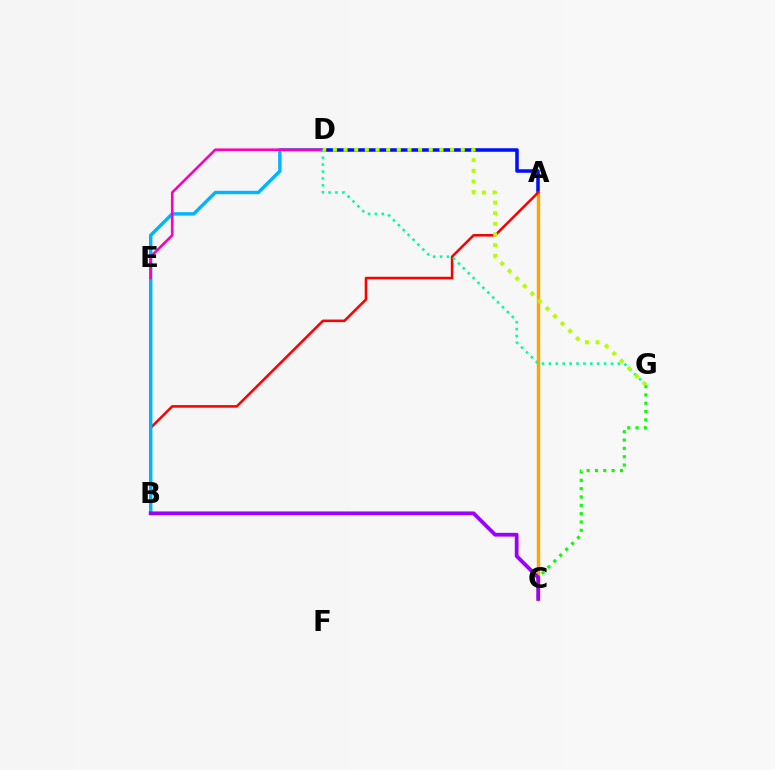{('A', 'D'): [{'color': '#0010ff', 'line_style': 'solid', 'thickness': 2.54}], ('C', 'G'): [{'color': '#08ff00', 'line_style': 'dotted', 'thickness': 2.26}], ('A', 'C'): [{'color': '#ffa500', 'line_style': 'solid', 'thickness': 2.45}], ('A', 'B'): [{'color': '#ff0000', 'line_style': 'solid', 'thickness': 1.84}], ('B', 'D'): [{'color': '#00b5ff', 'line_style': 'solid', 'thickness': 2.47}], ('D', 'E'): [{'color': '#ff00bd', 'line_style': 'solid', 'thickness': 1.88}], ('D', 'G'): [{'color': '#00ff9d', 'line_style': 'dotted', 'thickness': 1.87}, {'color': '#b3ff00', 'line_style': 'dotted', 'thickness': 2.89}], ('B', 'C'): [{'color': '#9b00ff', 'line_style': 'solid', 'thickness': 2.72}]}